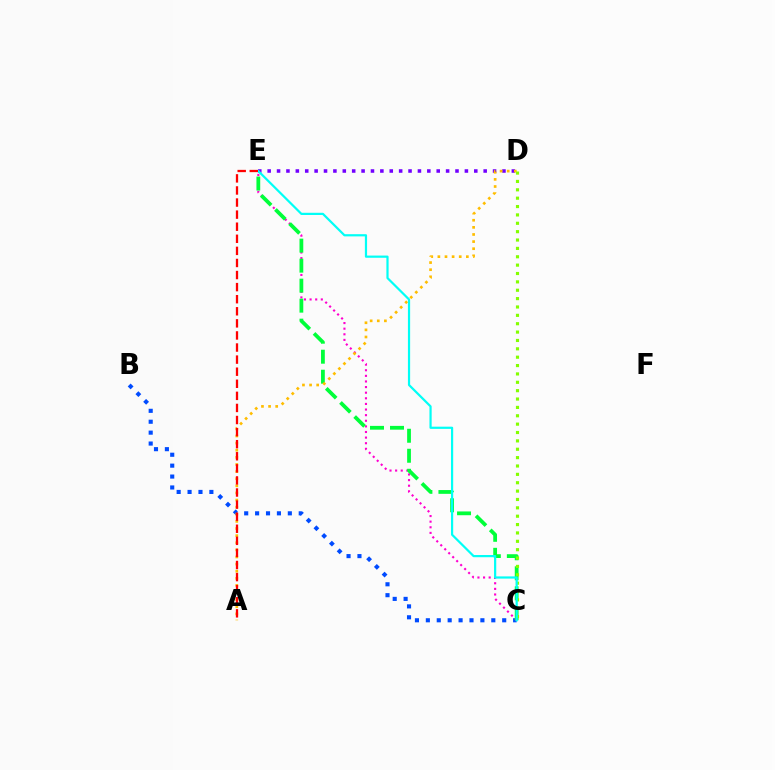{('B', 'C'): [{'color': '#004bff', 'line_style': 'dotted', 'thickness': 2.96}], ('D', 'E'): [{'color': '#7200ff', 'line_style': 'dotted', 'thickness': 2.55}], ('C', 'E'): [{'color': '#ff00cf', 'line_style': 'dotted', 'thickness': 1.53}, {'color': '#00ff39', 'line_style': 'dashed', 'thickness': 2.72}, {'color': '#00fff6', 'line_style': 'solid', 'thickness': 1.59}], ('A', 'D'): [{'color': '#ffbd00', 'line_style': 'dotted', 'thickness': 1.93}], ('C', 'D'): [{'color': '#84ff00', 'line_style': 'dotted', 'thickness': 2.27}], ('A', 'E'): [{'color': '#ff0000', 'line_style': 'dashed', 'thickness': 1.64}]}